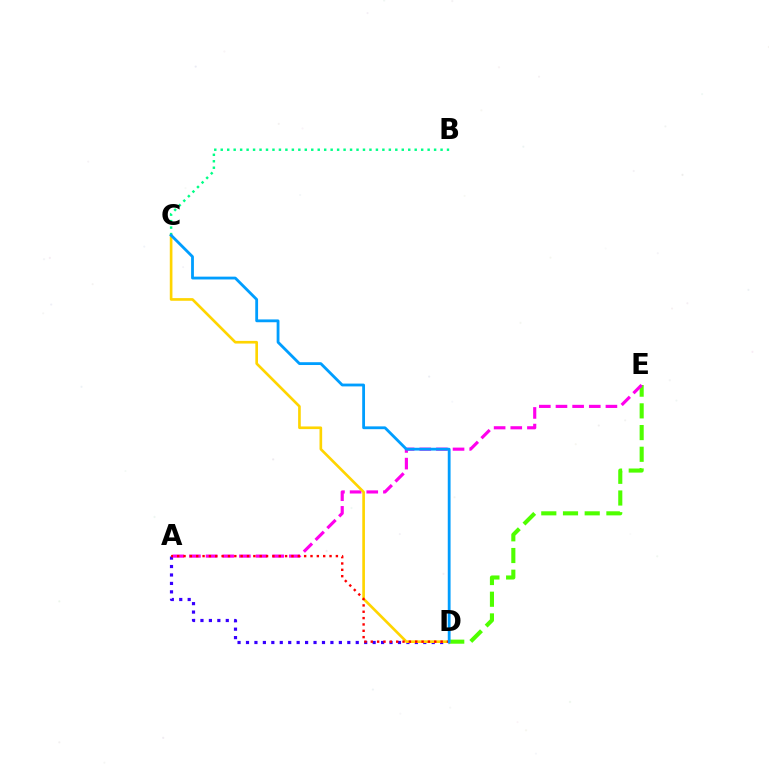{('A', 'D'): [{'color': '#3700ff', 'line_style': 'dotted', 'thickness': 2.29}, {'color': '#ff0000', 'line_style': 'dotted', 'thickness': 1.72}], ('D', 'E'): [{'color': '#4fff00', 'line_style': 'dashed', 'thickness': 2.95}], ('A', 'E'): [{'color': '#ff00ed', 'line_style': 'dashed', 'thickness': 2.26}], ('C', 'D'): [{'color': '#ffd500', 'line_style': 'solid', 'thickness': 1.91}, {'color': '#009eff', 'line_style': 'solid', 'thickness': 2.02}], ('B', 'C'): [{'color': '#00ff86', 'line_style': 'dotted', 'thickness': 1.76}]}